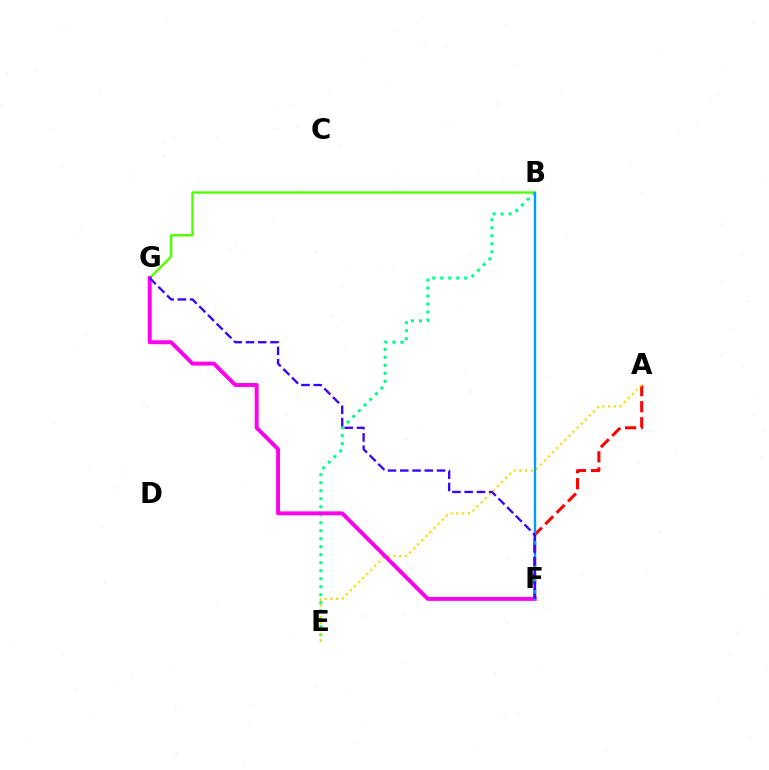{('B', 'E'): [{'color': '#00ff86', 'line_style': 'dotted', 'thickness': 2.17}], ('B', 'G'): [{'color': '#4fff00', 'line_style': 'solid', 'thickness': 1.72}], ('A', 'F'): [{'color': '#ff0000', 'line_style': 'dashed', 'thickness': 2.18}], ('A', 'E'): [{'color': '#ffd500', 'line_style': 'dotted', 'thickness': 1.57}], ('F', 'G'): [{'color': '#ff00ed', 'line_style': 'solid', 'thickness': 2.83}, {'color': '#3700ff', 'line_style': 'dashed', 'thickness': 1.66}], ('B', 'F'): [{'color': '#009eff', 'line_style': 'solid', 'thickness': 1.72}]}